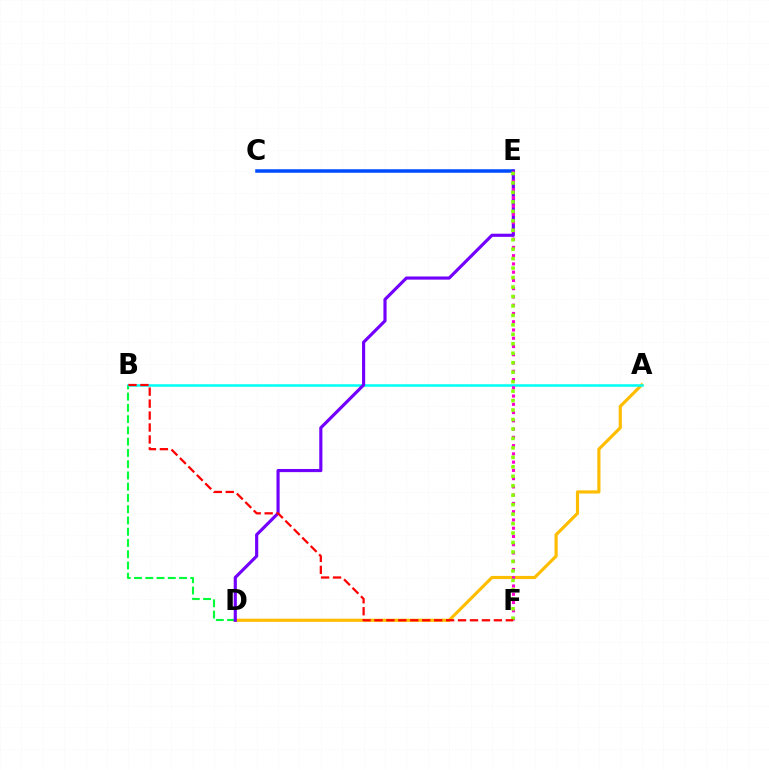{('A', 'D'): [{'color': '#ffbd00', 'line_style': 'solid', 'thickness': 2.27}], ('B', 'D'): [{'color': '#00ff39', 'line_style': 'dashed', 'thickness': 1.53}], ('A', 'B'): [{'color': '#00fff6', 'line_style': 'solid', 'thickness': 1.82}], ('C', 'E'): [{'color': '#004bff', 'line_style': 'solid', 'thickness': 2.53}], ('D', 'E'): [{'color': '#7200ff', 'line_style': 'solid', 'thickness': 2.26}], ('E', 'F'): [{'color': '#ff00cf', 'line_style': 'dotted', 'thickness': 2.24}, {'color': '#84ff00', 'line_style': 'dotted', 'thickness': 2.57}], ('B', 'F'): [{'color': '#ff0000', 'line_style': 'dashed', 'thickness': 1.62}]}